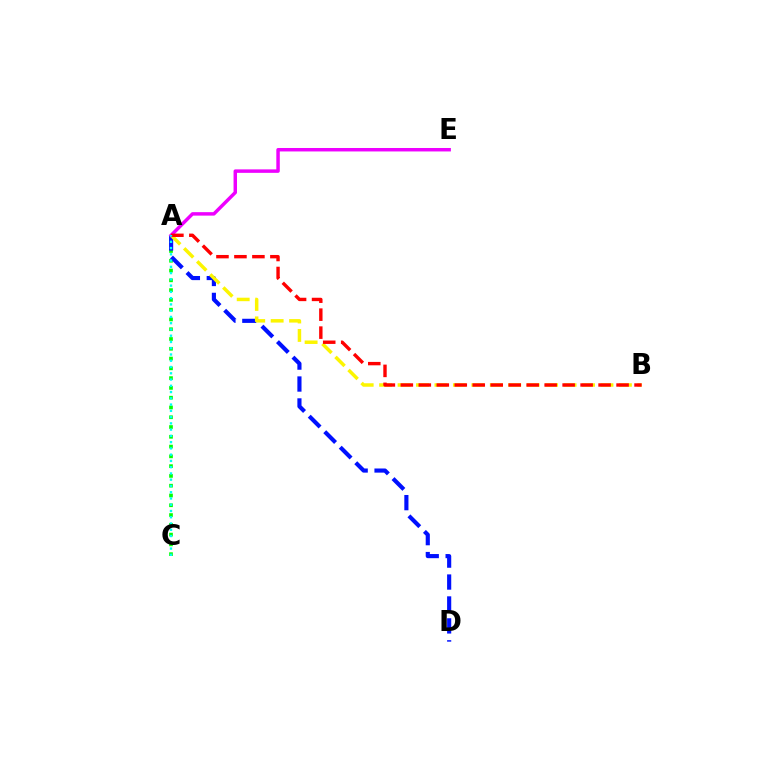{('A', 'C'): [{'color': '#08ff00', 'line_style': 'dotted', 'thickness': 2.66}, {'color': '#00fff6', 'line_style': 'dotted', 'thickness': 1.7}], ('A', 'D'): [{'color': '#0010ff', 'line_style': 'dashed', 'thickness': 2.98}], ('A', 'B'): [{'color': '#fcf500', 'line_style': 'dashed', 'thickness': 2.51}, {'color': '#ff0000', 'line_style': 'dashed', 'thickness': 2.44}], ('A', 'E'): [{'color': '#ee00ff', 'line_style': 'solid', 'thickness': 2.49}]}